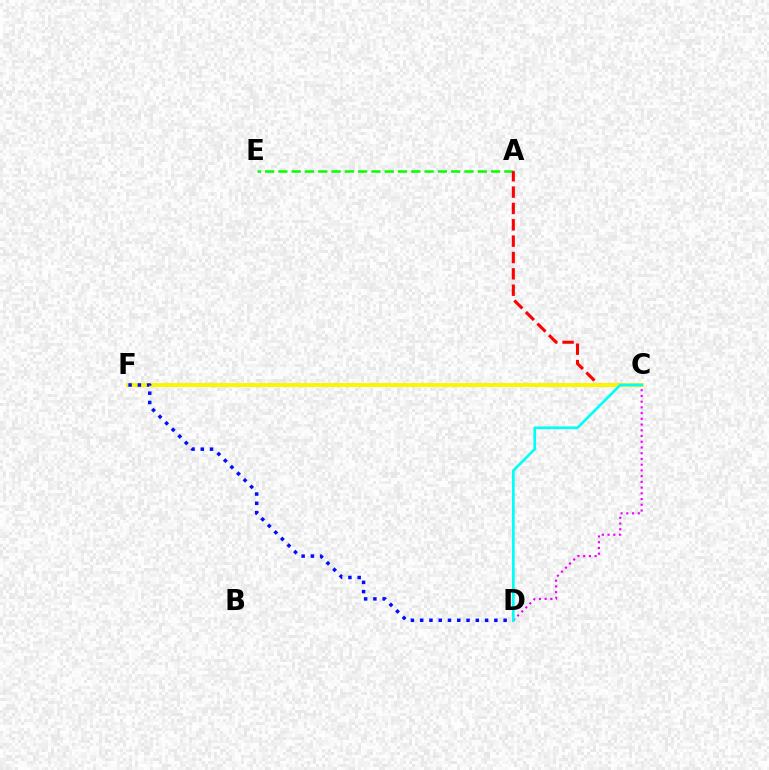{('A', 'E'): [{'color': '#08ff00', 'line_style': 'dashed', 'thickness': 1.81}], ('A', 'C'): [{'color': '#ff0000', 'line_style': 'dashed', 'thickness': 2.22}], ('C', 'F'): [{'color': '#fcf500', 'line_style': 'solid', 'thickness': 2.82}], ('C', 'D'): [{'color': '#ee00ff', 'line_style': 'dotted', 'thickness': 1.56}, {'color': '#00fff6', 'line_style': 'solid', 'thickness': 1.95}], ('D', 'F'): [{'color': '#0010ff', 'line_style': 'dotted', 'thickness': 2.52}]}